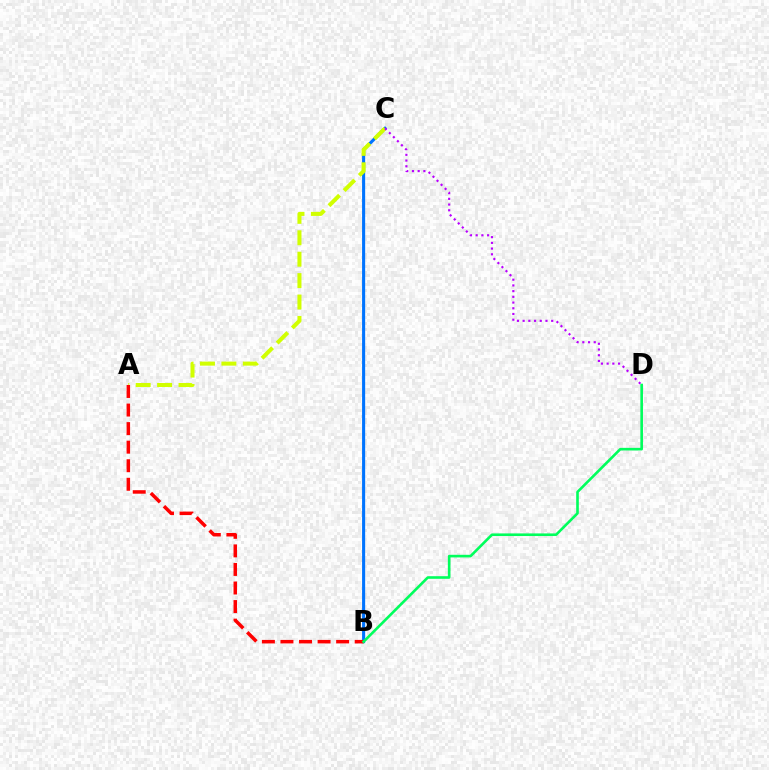{('B', 'C'): [{'color': '#0074ff', 'line_style': 'solid', 'thickness': 2.22}], ('A', 'C'): [{'color': '#d1ff00', 'line_style': 'dashed', 'thickness': 2.91}], ('A', 'B'): [{'color': '#ff0000', 'line_style': 'dashed', 'thickness': 2.52}], ('B', 'D'): [{'color': '#00ff5c', 'line_style': 'solid', 'thickness': 1.89}], ('C', 'D'): [{'color': '#b900ff', 'line_style': 'dotted', 'thickness': 1.55}]}